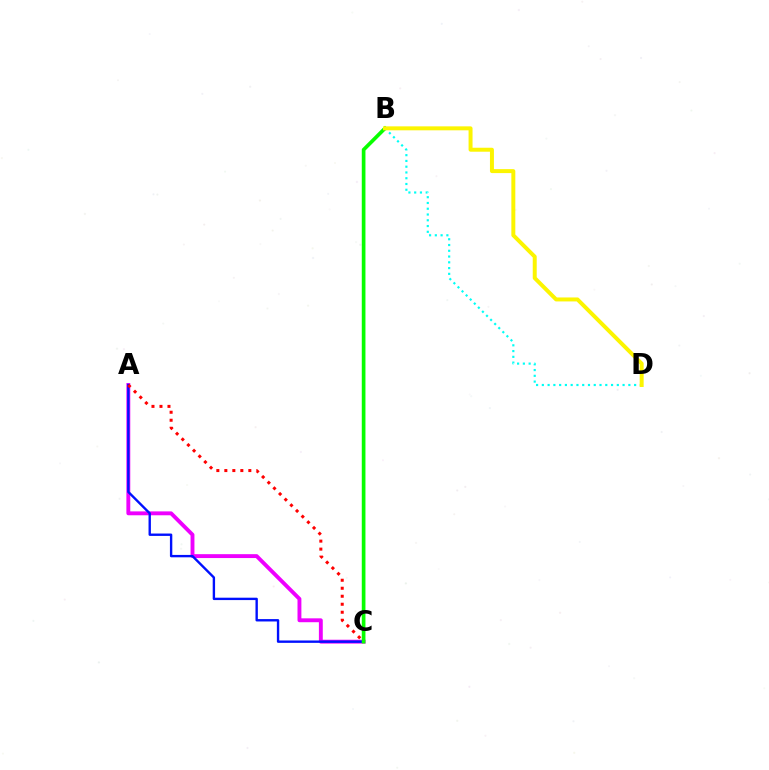{('A', 'C'): [{'color': '#ee00ff', 'line_style': 'solid', 'thickness': 2.8}, {'color': '#0010ff', 'line_style': 'solid', 'thickness': 1.71}, {'color': '#ff0000', 'line_style': 'dotted', 'thickness': 2.17}], ('B', 'D'): [{'color': '#00fff6', 'line_style': 'dotted', 'thickness': 1.57}, {'color': '#fcf500', 'line_style': 'solid', 'thickness': 2.86}], ('B', 'C'): [{'color': '#08ff00', 'line_style': 'solid', 'thickness': 2.65}]}